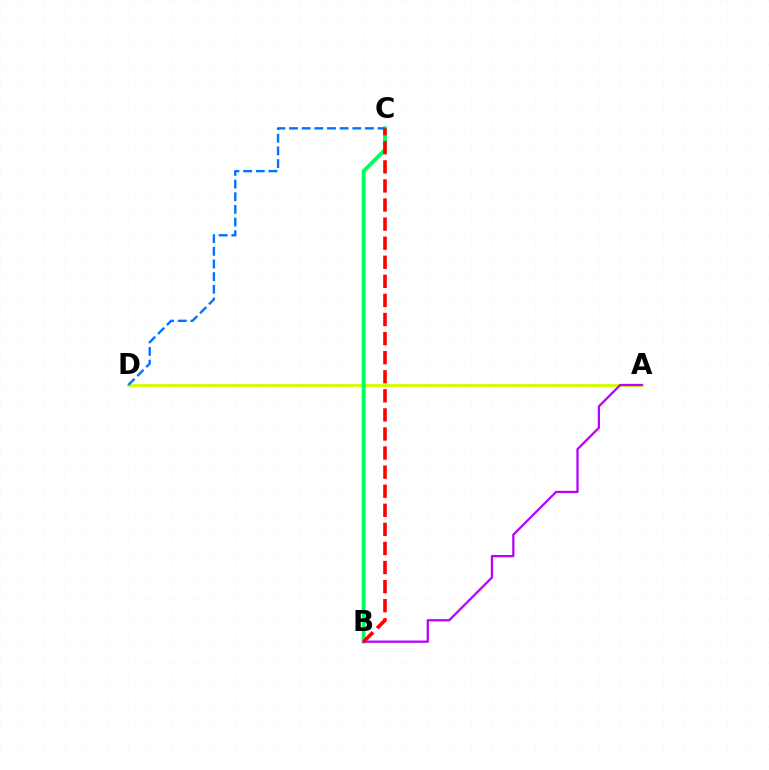{('A', 'D'): [{'color': '#d1ff00', 'line_style': 'solid', 'thickness': 2.06}], ('B', 'C'): [{'color': '#00ff5c', 'line_style': 'solid', 'thickness': 2.75}, {'color': '#ff0000', 'line_style': 'dashed', 'thickness': 2.59}], ('A', 'B'): [{'color': '#b900ff', 'line_style': 'solid', 'thickness': 1.63}], ('C', 'D'): [{'color': '#0074ff', 'line_style': 'dashed', 'thickness': 1.72}]}